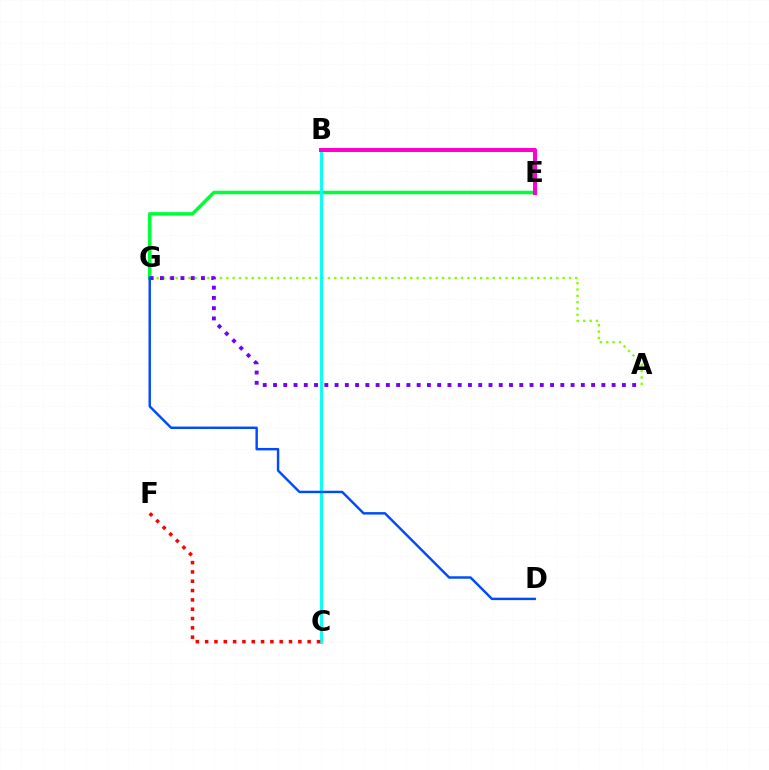{('B', 'E'): [{'color': '#ffbd00', 'line_style': 'dotted', 'thickness': 1.82}, {'color': '#ff00cf', 'line_style': 'solid', 'thickness': 2.89}], ('E', 'G'): [{'color': '#00ff39', 'line_style': 'solid', 'thickness': 2.54}], ('A', 'G'): [{'color': '#84ff00', 'line_style': 'dotted', 'thickness': 1.72}, {'color': '#7200ff', 'line_style': 'dotted', 'thickness': 2.79}], ('B', 'C'): [{'color': '#00fff6', 'line_style': 'solid', 'thickness': 2.07}], ('C', 'F'): [{'color': '#ff0000', 'line_style': 'dotted', 'thickness': 2.53}], ('D', 'G'): [{'color': '#004bff', 'line_style': 'solid', 'thickness': 1.76}]}